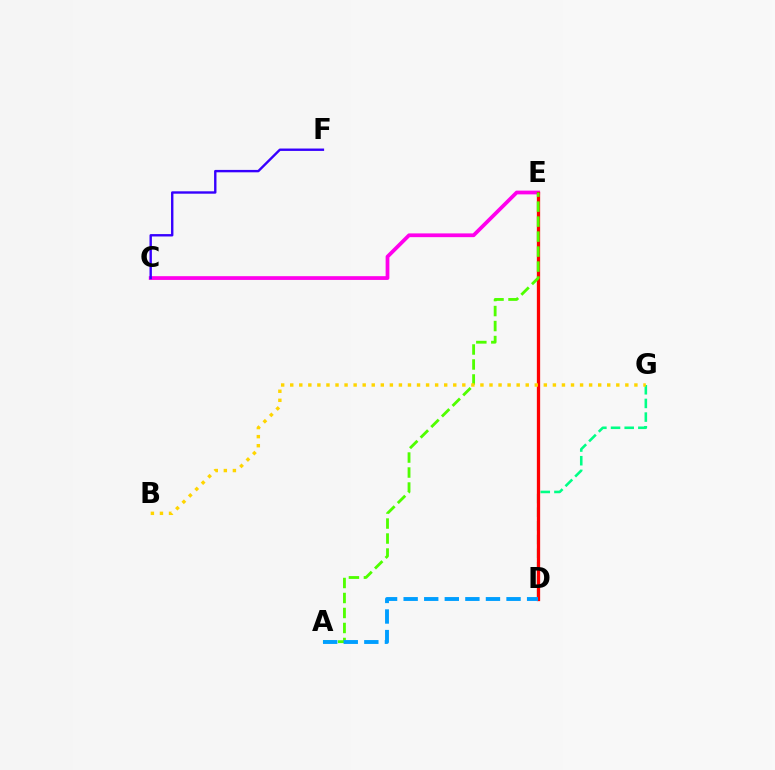{('C', 'E'): [{'color': '#ff00ed', 'line_style': 'solid', 'thickness': 2.71}], ('D', 'G'): [{'color': '#00ff86', 'line_style': 'dashed', 'thickness': 1.86}], ('D', 'E'): [{'color': '#ff0000', 'line_style': 'solid', 'thickness': 2.37}], ('C', 'F'): [{'color': '#3700ff', 'line_style': 'solid', 'thickness': 1.72}], ('A', 'E'): [{'color': '#4fff00', 'line_style': 'dashed', 'thickness': 2.04}], ('B', 'G'): [{'color': '#ffd500', 'line_style': 'dotted', 'thickness': 2.46}], ('A', 'D'): [{'color': '#009eff', 'line_style': 'dashed', 'thickness': 2.8}]}